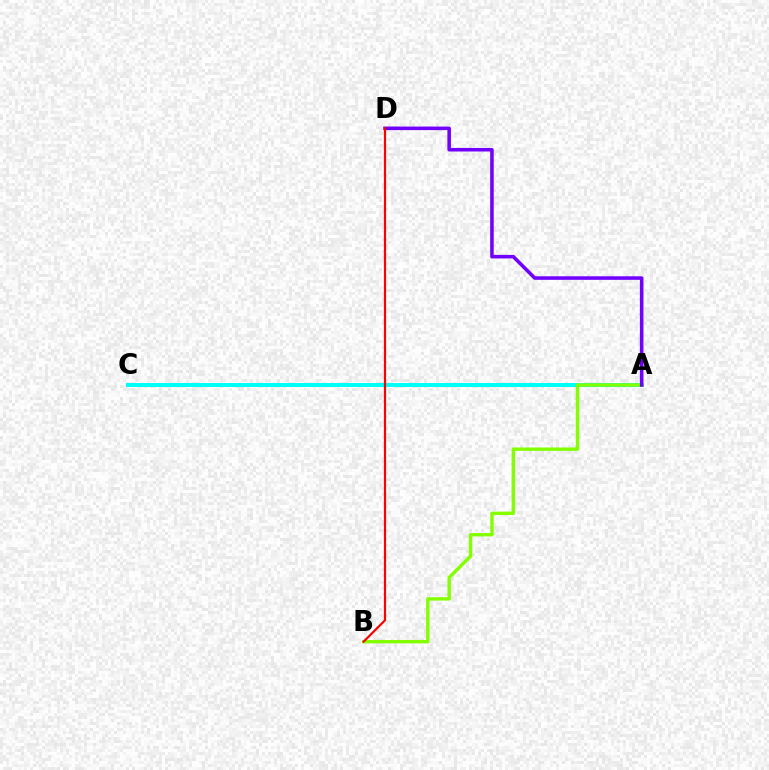{('A', 'C'): [{'color': '#00fff6', 'line_style': 'solid', 'thickness': 2.88}], ('A', 'B'): [{'color': '#84ff00', 'line_style': 'solid', 'thickness': 2.44}], ('A', 'D'): [{'color': '#7200ff', 'line_style': 'solid', 'thickness': 2.56}], ('B', 'D'): [{'color': '#ff0000', 'line_style': 'solid', 'thickness': 1.57}]}